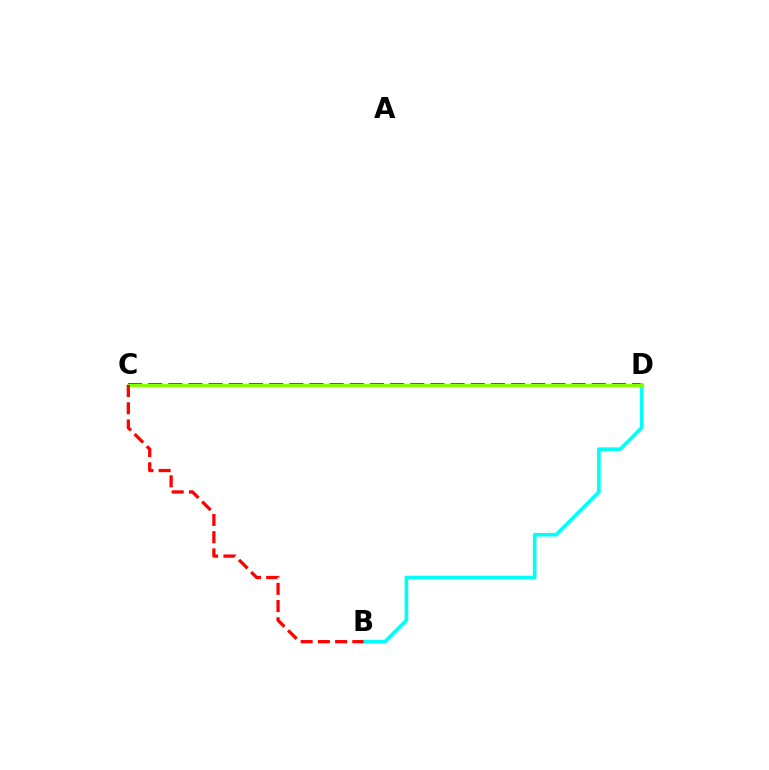{('C', 'D'): [{'color': '#7200ff', 'line_style': 'dashed', 'thickness': 2.74}, {'color': '#84ff00', 'line_style': 'solid', 'thickness': 2.35}], ('B', 'D'): [{'color': '#00fff6', 'line_style': 'solid', 'thickness': 2.61}], ('B', 'C'): [{'color': '#ff0000', 'line_style': 'dashed', 'thickness': 2.34}]}